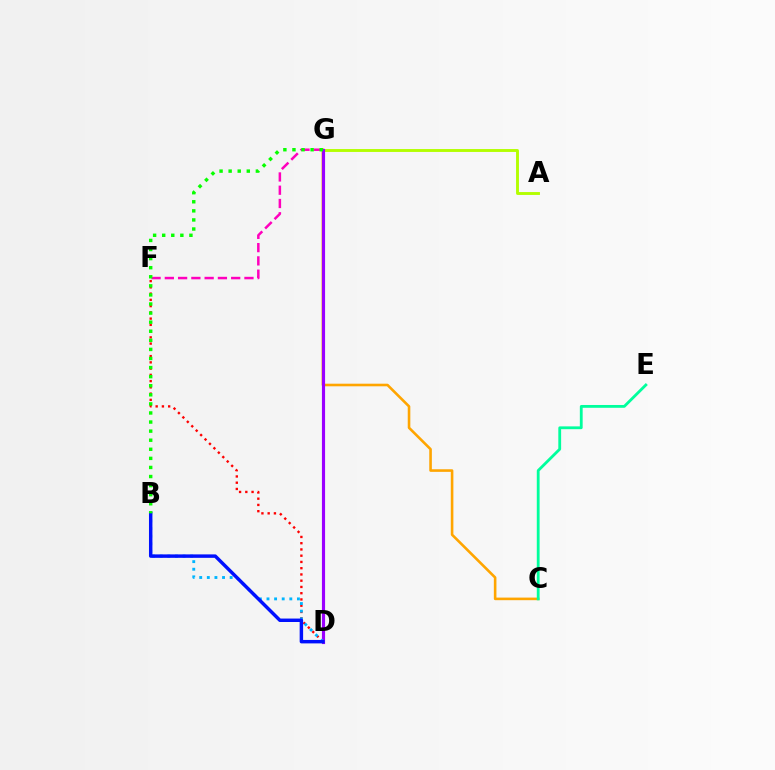{('A', 'G'): [{'color': '#b3ff00', 'line_style': 'solid', 'thickness': 2.08}], ('D', 'F'): [{'color': '#ff0000', 'line_style': 'dotted', 'thickness': 1.7}], ('C', 'G'): [{'color': '#ffa500', 'line_style': 'solid', 'thickness': 1.87}], ('D', 'G'): [{'color': '#9b00ff', 'line_style': 'solid', 'thickness': 2.26}], ('F', 'G'): [{'color': '#ff00bd', 'line_style': 'dashed', 'thickness': 1.8}], ('B', 'D'): [{'color': '#00b5ff', 'line_style': 'dotted', 'thickness': 2.07}, {'color': '#0010ff', 'line_style': 'solid', 'thickness': 2.48}], ('C', 'E'): [{'color': '#00ff9d', 'line_style': 'solid', 'thickness': 2.02}], ('B', 'G'): [{'color': '#08ff00', 'line_style': 'dotted', 'thickness': 2.47}]}